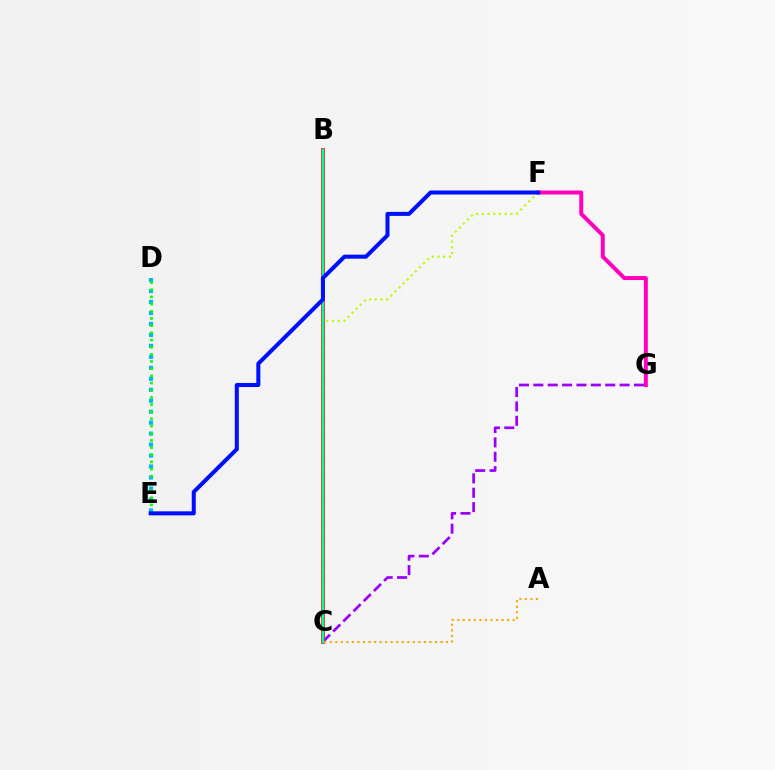{('B', 'C'): [{'color': '#ff0000', 'line_style': 'solid', 'thickness': 2.63}, {'color': '#00ff9d', 'line_style': 'solid', 'thickness': 1.7}], ('D', 'E'): [{'color': '#00b5ff', 'line_style': 'dotted', 'thickness': 2.98}, {'color': '#08ff00', 'line_style': 'dotted', 'thickness': 1.95}], ('C', 'G'): [{'color': '#9b00ff', 'line_style': 'dashed', 'thickness': 1.95}], ('C', 'F'): [{'color': '#b3ff00', 'line_style': 'dotted', 'thickness': 1.56}], ('A', 'C'): [{'color': '#ffa500', 'line_style': 'dotted', 'thickness': 1.5}], ('F', 'G'): [{'color': '#ff00bd', 'line_style': 'solid', 'thickness': 2.87}], ('E', 'F'): [{'color': '#0010ff', 'line_style': 'solid', 'thickness': 2.9}]}